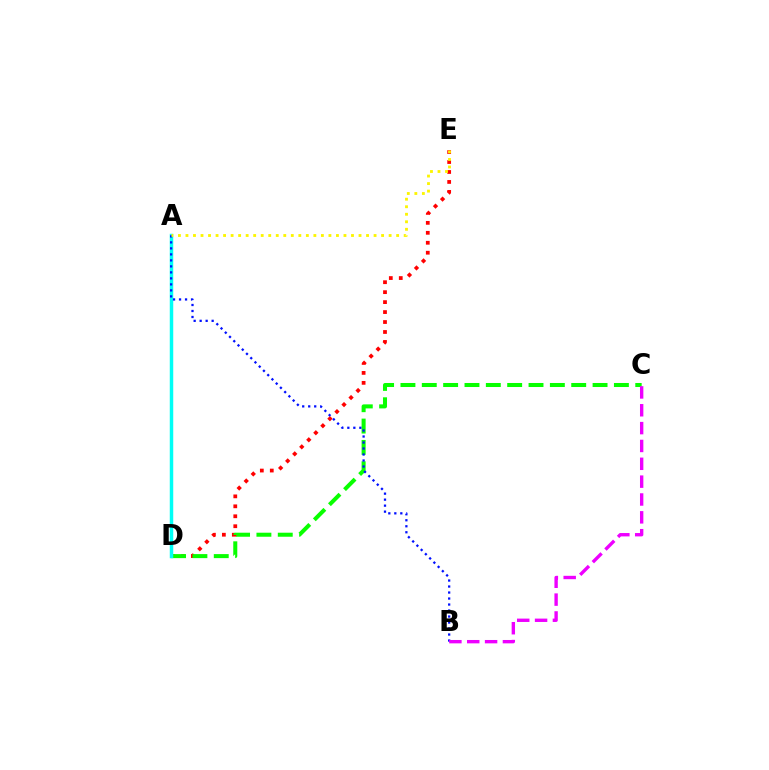{('D', 'E'): [{'color': '#ff0000', 'line_style': 'dotted', 'thickness': 2.7}], ('C', 'D'): [{'color': '#08ff00', 'line_style': 'dashed', 'thickness': 2.9}], ('A', 'D'): [{'color': '#00fff6', 'line_style': 'solid', 'thickness': 2.5}], ('A', 'B'): [{'color': '#0010ff', 'line_style': 'dotted', 'thickness': 1.63}], ('A', 'E'): [{'color': '#fcf500', 'line_style': 'dotted', 'thickness': 2.04}], ('B', 'C'): [{'color': '#ee00ff', 'line_style': 'dashed', 'thickness': 2.42}]}